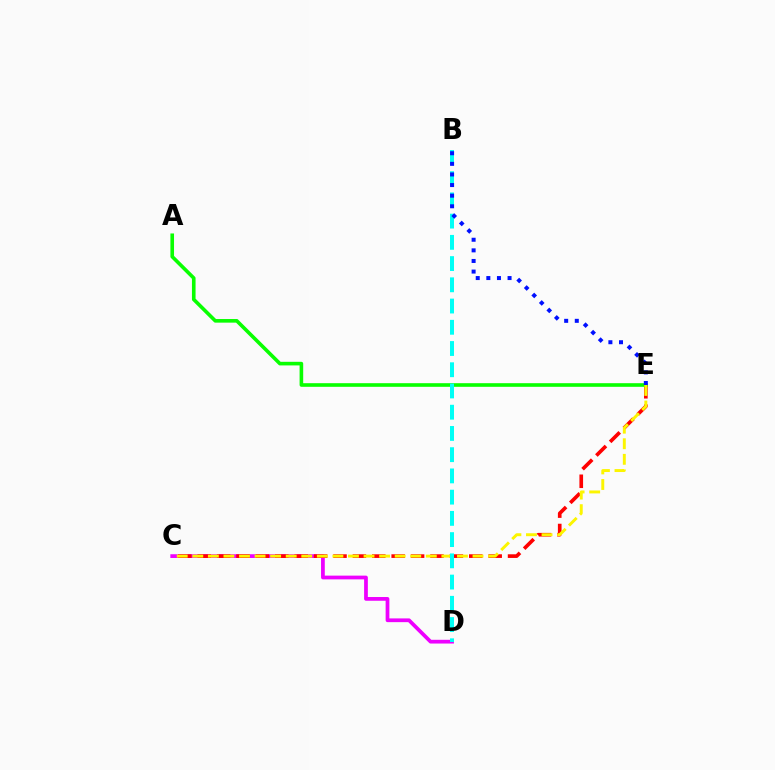{('C', 'D'): [{'color': '#ee00ff', 'line_style': 'solid', 'thickness': 2.69}], ('C', 'E'): [{'color': '#ff0000', 'line_style': 'dashed', 'thickness': 2.63}, {'color': '#fcf500', 'line_style': 'dashed', 'thickness': 2.11}], ('A', 'E'): [{'color': '#08ff00', 'line_style': 'solid', 'thickness': 2.6}], ('B', 'D'): [{'color': '#00fff6', 'line_style': 'dashed', 'thickness': 2.88}], ('B', 'E'): [{'color': '#0010ff', 'line_style': 'dotted', 'thickness': 2.88}]}